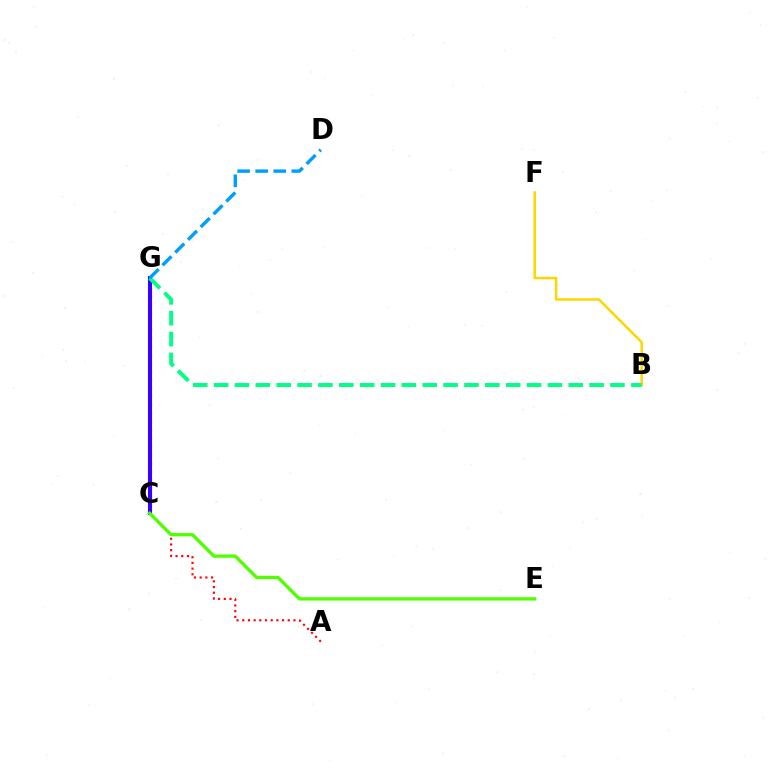{('C', 'G'): [{'color': '#ff00ed', 'line_style': 'dotted', 'thickness': 2.26}, {'color': '#3700ff', 'line_style': 'solid', 'thickness': 2.94}], ('A', 'C'): [{'color': '#ff0000', 'line_style': 'dotted', 'thickness': 1.55}], ('B', 'F'): [{'color': '#ffd500', 'line_style': 'solid', 'thickness': 1.8}], ('B', 'G'): [{'color': '#00ff86', 'line_style': 'dashed', 'thickness': 2.83}], ('C', 'E'): [{'color': '#4fff00', 'line_style': 'solid', 'thickness': 2.38}], ('D', 'G'): [{'color': '#009eff', 'line_style': 'dashed', 'thickness': 2.45}]}